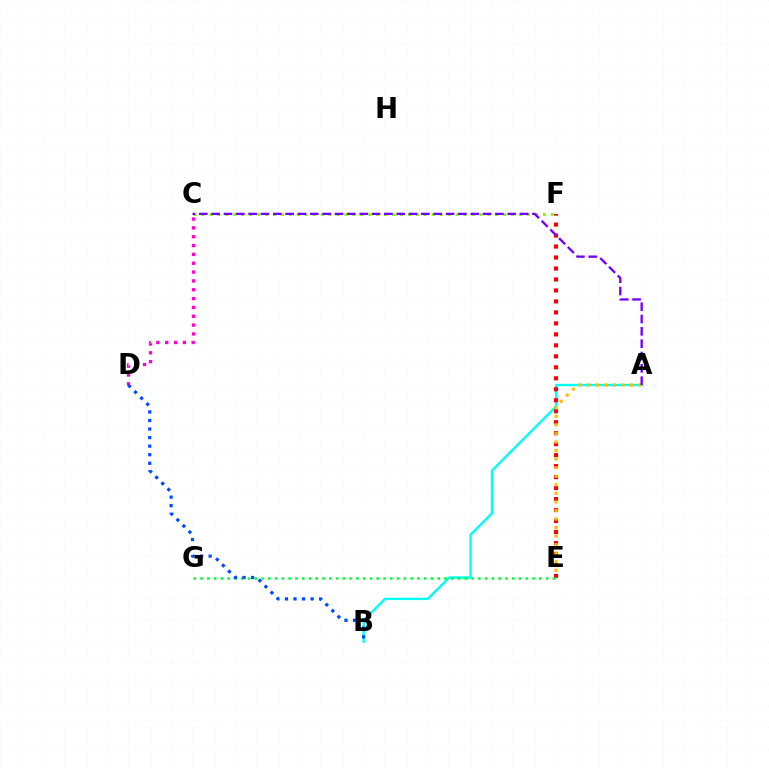{('A', 'B'): [{'color': '#00fff6', 'line_style': 'solid', 'thickness': 1.73}], ('C', 'D'): [{'color': '#ff00cf', 'line_style': 'dotted', 'thickness': 2.4}], ('E', 'F'): [{'color': '#ff0000', 'line_style': 'dotted', 'thickness': 2.98}], ('C', 'F'): [{'color': '#84ff00', 'line_style': 'dotted', 'thickness': 2.16}], ('E', 'G'): [{'color': '#00ff39', 'line_style': 'dotted', 'thickness': 1.84}], ('B', 'D'): [{'color': '#004bff', 'line_style': 'dotted', 'thickness': 2.32}], ('A', 'E'): [{'color': '#ffbd00', 'line_style': 'dotted', 'thickness': 2.33}], ('A', 'C'): [{'color': '#7200ff', 'line_style': 'dashed', 'thickness': 1.68}]}